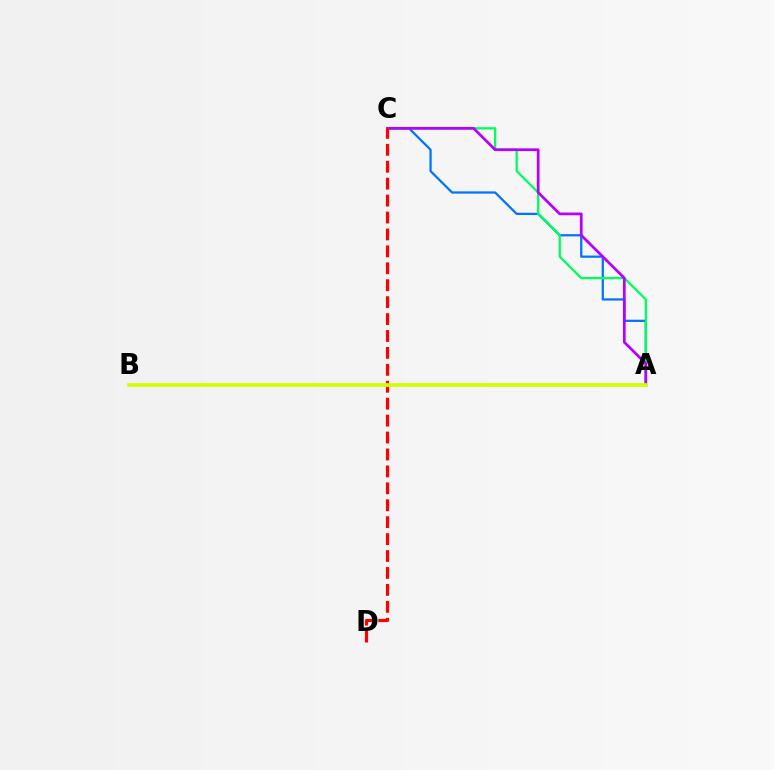{('A', 'C'): [{'color': '#0074ff', 'line_style': 'solid', 'thickness': 1.62}, {'color': '#00ff5c', 'line_style': 'solid', 'thickness': 1.65}, {'color': '#b900ff', 'line_style': 'solid', 'thickness': 1.97}], ('C', 'D'): [{'color': '#ff0000', 'line_style': 'dashed', 'thickness': 2.3}], ('A', 'B'): [{'color': '#d1ff00', 'line_style': 'solid', 'thickness': 2.67}]}